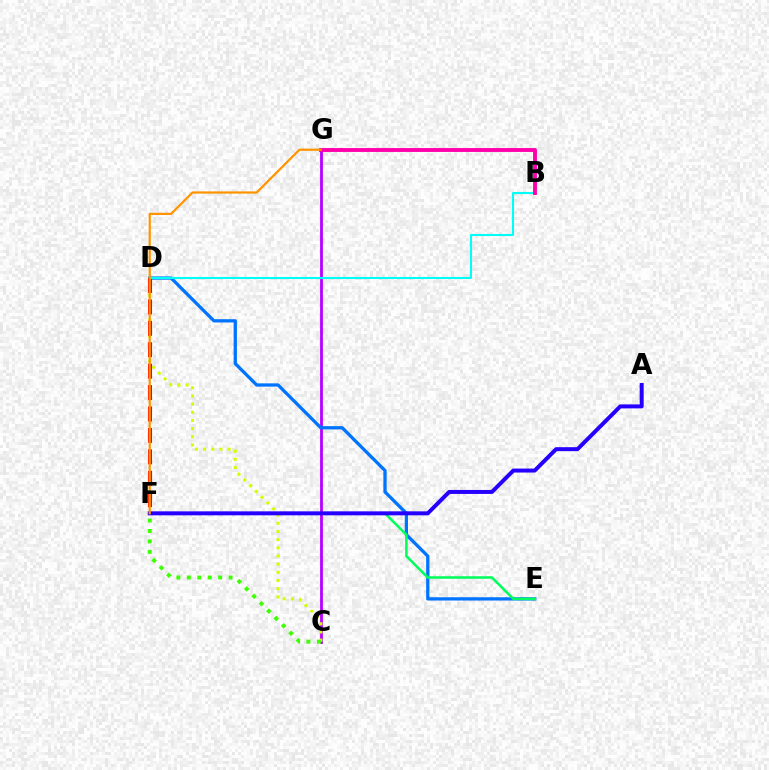{('C', 'G'): [{'color': '#b900ff', 'line_style': 'solid', 'thickness': 2.01}], ('C', 'D'): [{'color': '#d1ff00', 'line_style': 'dotted', 'thickness': 2.22}], ('D', 'E'): [{'color': '#0074ff', 'line_style': 'solid', 'thickness': 2.35}], ('D', 'F'): [{'color': '#ff0000', 'line_style': 'dashed', 'thickness': 2.91}], ('E', 'F'): [{'color': '#00ff5c', 'line_style': 'solid', 'thickness': 1.82}], ('B', 'D'): [{'color': '#00fff6', 'line_style': 'solid', 'thickness': 1.51}], ('A', 'F'): [{'color': '#2500ff', 'line_style': 'solid', 'thickness': 2.87}], ('B', 'G'): [{'color': '#ff00ac', 'line_style': 'solid', 'thickness': 2.8}], ('F', 'G'): [{'color': '#ff9400', 'line_style': 'solid', 'thickness': 1.59}], ('C', 'F'): [{'color': '#3dff00', 'line_style': 'dotted', 'thickness': 2.84}]}